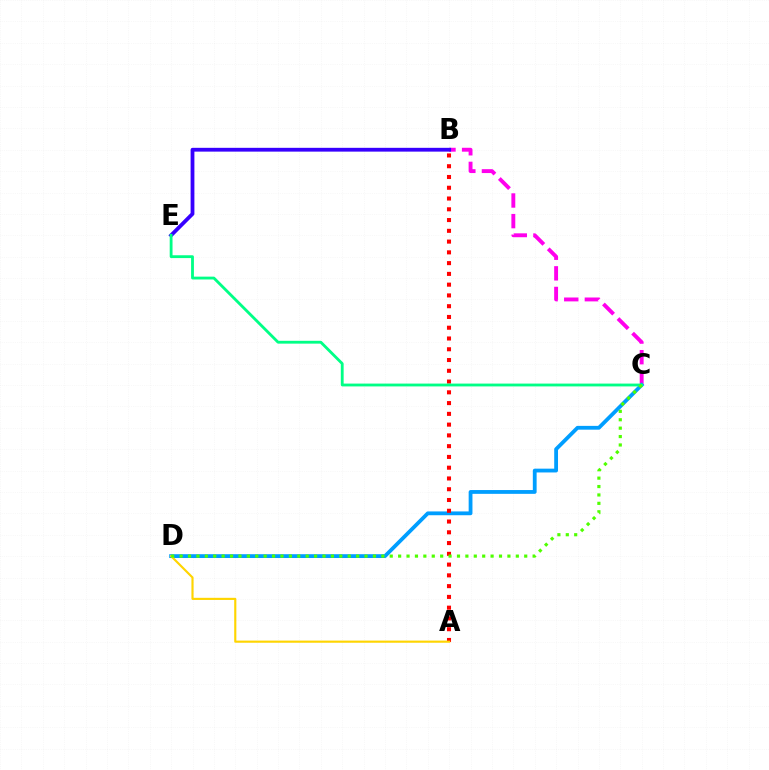{('B', 'C'): [{'color': '#ff00ed', 'line_style': 'dashed', 'thickness': 2.8}], ('B', 'E'): [{'color': '#3700ff', 'line_style': 'solid', 'thickness': 2.74}], ('C', 'D'): [{'color': '#009eff', 'line_style': 'solid', 'thickness': 2.73}, {'color': '#4fff00', 'line_style': 'dotted', 'thickness': 2.28}], ('A', 'B'): [{'color': '#ff0000', 'line_style': 'dotted', 'thickness': 2.93}], ('A', 'D'): [{'color': '#ffd500', 'line_style': 'solid', 'thickness': 1.54}], ('C', 'E'): [{'color': '#00ff86', 'line_style': 'solid', 'thickness': 2.04}]}